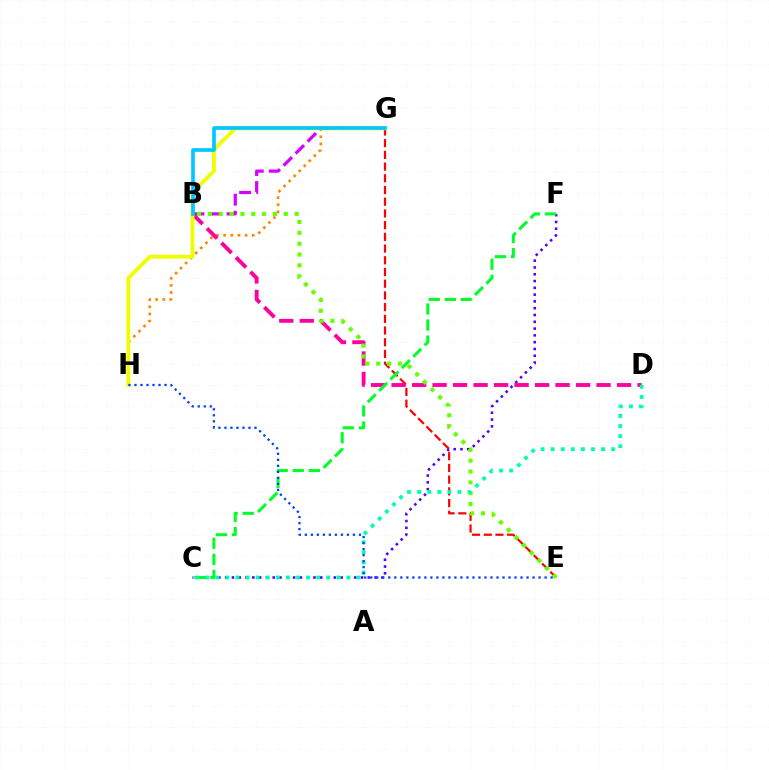{('C', 'F'): [{'color': '#4f00ff', 'line_style': 'dotted', 'thickness': 1.85}, {'color': '#00ff27', 'line_style': 'dashed', 'thickness': 2.18}], ('G', 'H'): [{'color': '#ff8800', 'line_style': 'dotted', 'thickness': 1.94}, {'color': '#eeff00', 'line_style': 'solid', 'thickness': 2.76}], ('B', 'G'): [{'color': '#d600ff', 'line_style': 'dashed', 'thickness': 2.31}, {'color': '#00c7ff', 'line_style': 'solid', 'thickness': 2.65}], ('E', 'G'): [{'color': '#ff0000', 'line_style': 'dashed', 'thickness': 1.59}], ('B', 'D'): [{'color': '#ff00a0', 'line_style': 'dashed', 'thickness': 2.78}], ('B', 'E'): [{'color': '#66ff00', 'line_style': 'dotted', 'thickness': 2.95}], ('C', 'D'): [{'color': '#00ffaf', 'line_style': 'dotted', 'thickness': 2.74}], ('E', 'H'): [{'color': '#003fff', 'line_style': 'dotted', 'thickness': 1.63}]}